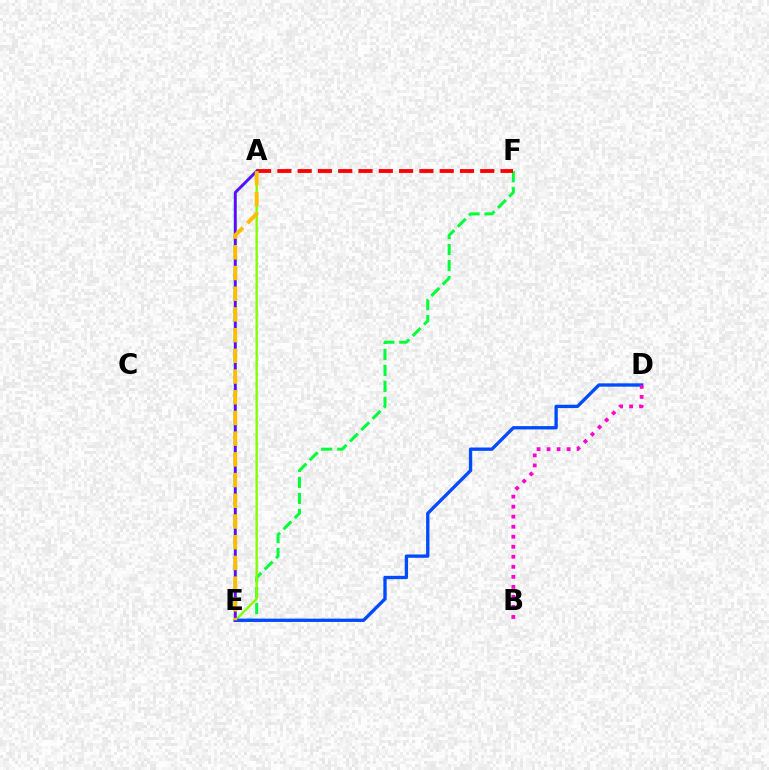{('E', 'F'): [{'color': '#00ff39', 'line_style': 'dashed', 'thickness': 2.17}], ('A', 'E'): [{'color': '#00fff6', 'line_style': 'solid', 'thickness': 2.3}, {'color': '#84ff00', 'line_style': 'solid', 'thickness': 1.71}, {'color': '#7200ff', 'line_style': 'solid', 'thickness': 1.98}, {'color': '#ffbd00', 'line_style': 'dashed', 'thickness': 2.81}], ('A', 'F'): [{'color': '#ff0000', 'line_style': 'dashed', 'thickness': 2.76}], ('D', 'E'): [{'color': '#004bff', 'line_style': 'solid', 'thickness': 2.39}], ('B', 'D'): [{'color': '#ff00cf', 'line_style': 'dotted', 'thickness': 2.72}]}